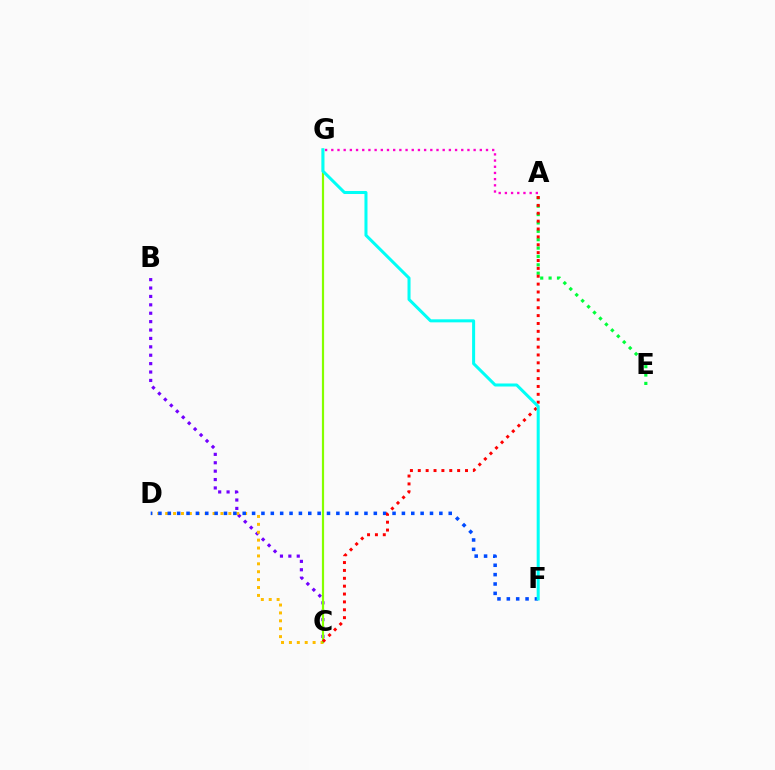{('A', 'E'): [{'color': '#00ff39', 'line_style': 'dotted', 'thickness': 2.28}], ('B', 'C'): [{'color': '#7200ff', 'line_style': 'dotted', 'thickness': 2.28}], ('C', 'D'): [{'color': '#ffbd00', 'line_style': 'dotted', 'thickness': 2.15}], ('A', 'G'): [{'color': '#ff00cf', 'line_style': 'dotted', 'thickness': 1.68}], ('D', 'F'): [{'color': '#004bff', 'line_style': 'dotted', 'thickness': 2.54}], ('C', 'G'): [{'color': '#84ff00', 'line_style': 'solid', 'thickness': 1.58}], ('A', 'C'): [{'color': '#ff0000', 'line_style': 'dotted', 'thickness': 2.14}], ('F', 'G'): [{'color': '#00fff6', 'line_style': 'solid', 'thickness': 2.18}]}